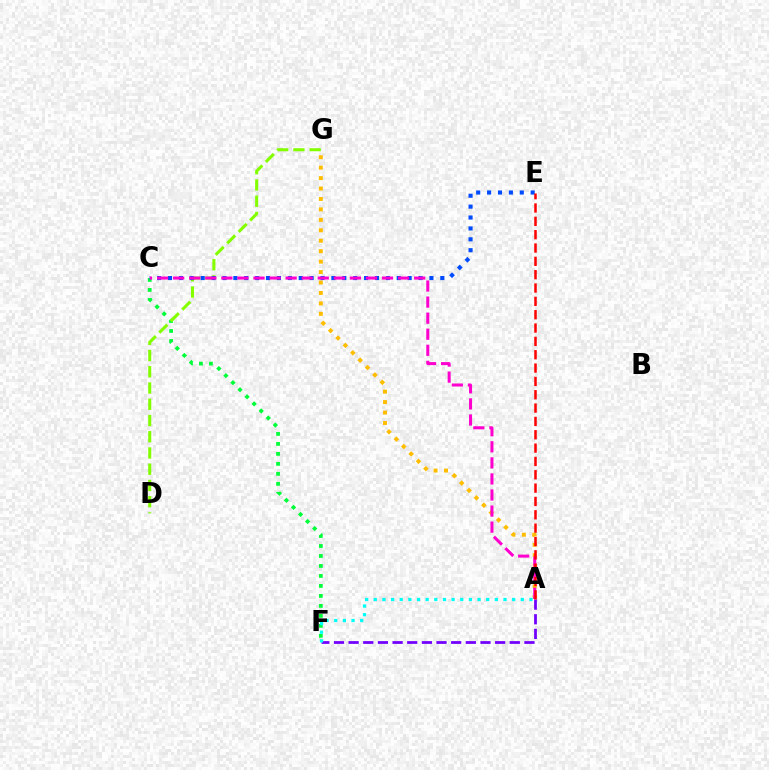{('C', 'F'): [{'color': '#00ff39', 'line_style': 'dotted', 'thickness': 2.71}], ('A', 'G'): [{'color': '#ffbd00', 'line_style': 'dotted', 'thickness': 2.84}], ('D', 'G'): [{'color': '#84ff00', 'line_style': 'dashed', 'thickness': 2.21}], ('C', 'E'): [{'color': '#004bff', 'line_style': 'dotted', 'thickness': 2.96}], ('A', 'F'): [{'color': '#7200ff', 'line_style': 'dashed', 'thickness': 1.99}, {'color': '#00fff6', 'line_style': 'dotted', 'thickness': 2.35}], ('A', 'C'): [{'color': '#ff00cf', 'line_style': 'dashed', 'thickness': 2.18}], ('A', 'E'): [{'color': '#ff0000', 'line_style': 'dashed', 'thickness': 1.81}]}